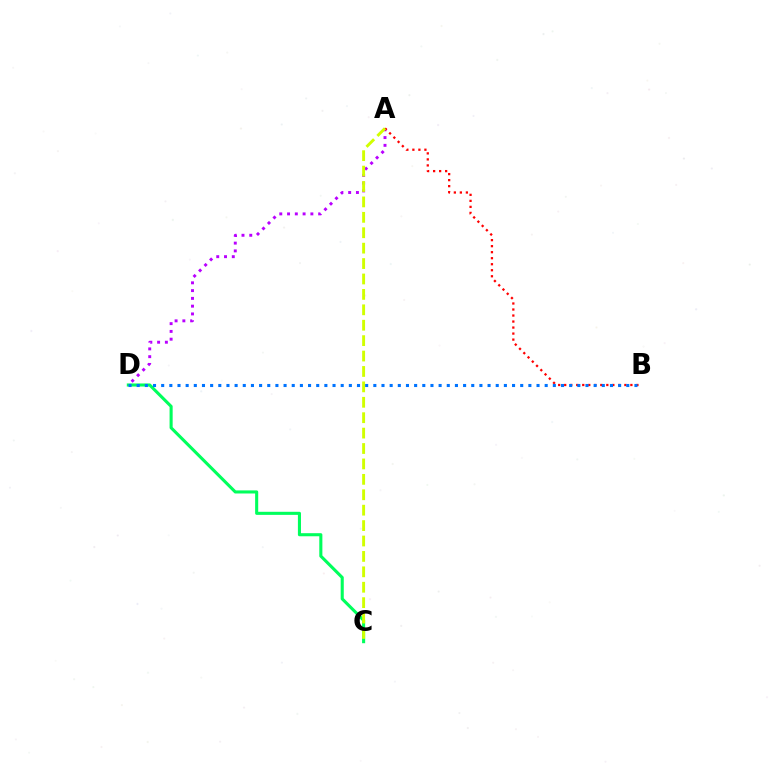{('C', 'D'): [{'color': '#00ff5c', 'line_style': 'solid', 'thickness': 2.22}], ('A', 'D'): [{'color': '#b900ff', 'line_style': 'dotted', 'thickness': 2.11}], ('A', 'B'): [{'color': '#ff0000', 'line_style': 'dotted', 'thickness': 1.63}], ('A', 'C'): [{'color': '#d1ff00', 'line_style': 'dashed', 'thickness': 2.09}], ('B', 'D'): [{'color': '#0074ff', 'line_style': 'dotted', 'thickness': 2.22}]}